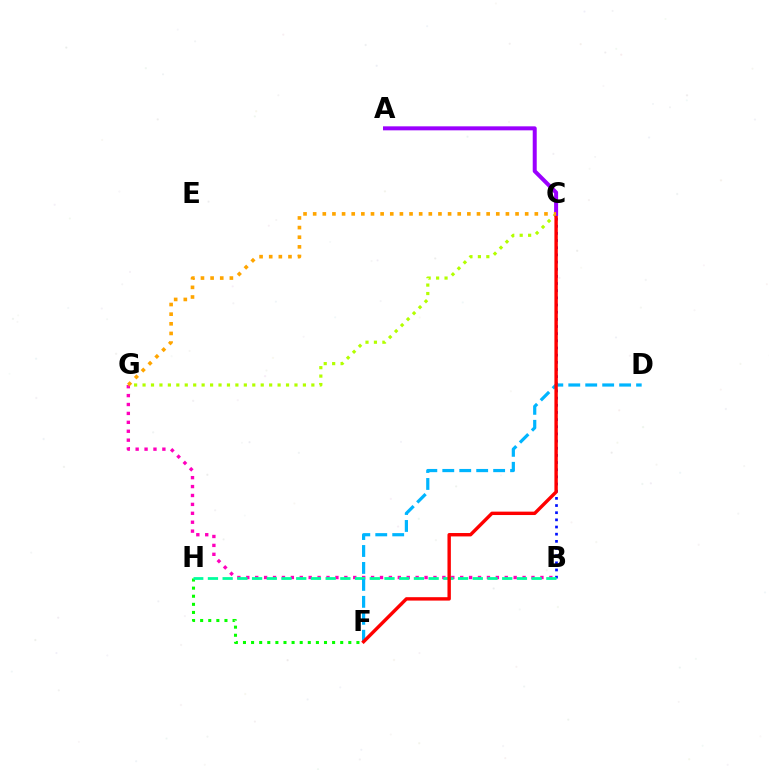{('F', 'H'): [{'color': '#08ff00', 'line_style': 'dotted', 'thickness': 2.2}], ('B', 'C'): [{'color': '#0010ff', 'line_style': 'dotted', 'thickness': 1.95}], ('B', 'G'): [{'color': '#ff00bd', 'line_style': 'dotted', 'thickness': 2.42}], ('B', 'H'): [{'color': '#00ff9d', 'line_style': 'dashed', 'thickness': 2.0}], ('D', 'F'): [{'color': '#00b5ff', 'line_style': 'dashed', 'thickness': 2.3}], ('C', 'G'): [{'color': '#b3ff00', 'line_style': 'dotted', 'thickness': 2.29}, {'color': '#ffa500', 'line_style': 'dotted', 'thickness': 2.62}], ('C', 'F'): [{'color': '#ff0000', 'line_style': 'solid', 'thickness': 2.45}], ('A', 'C'): [{'color': '#9b00ff', 'line_style': 'solid', 'thickness': 2.88}]}